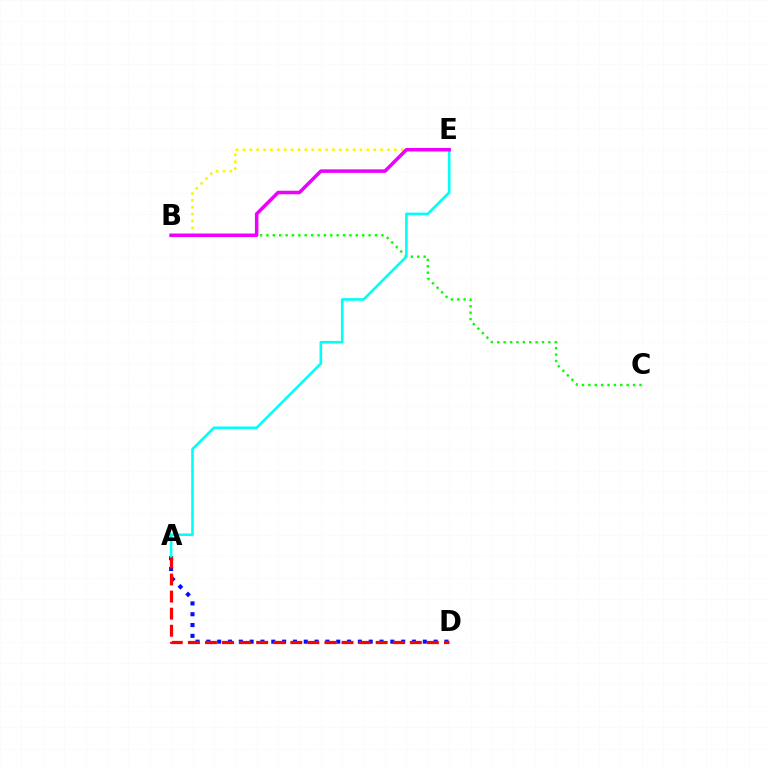{('B', 'E'): [{'color': '#fcf500', 'line_style': 'dotted', 'thickness': 1.87}, {'color': '#ee00ff', 'line_style': 'solid', 'thickness': 2.54}], ('A', 'D'): [{'color': '#0010ff', 'line_style': 'dotted', 'thickness': 2.94}, {'color': '#ff0000', 'line_style': 'dashed', 'thickness': 2.32}], ('B', 'C'): [{'color': '#08ff00', 'line_style': 'dotted', 'thickness': 1.74}], ('A', 'E'): [{'color': '#00fff6', 'line_style': 'solid', 'thickness': 1.88}]}